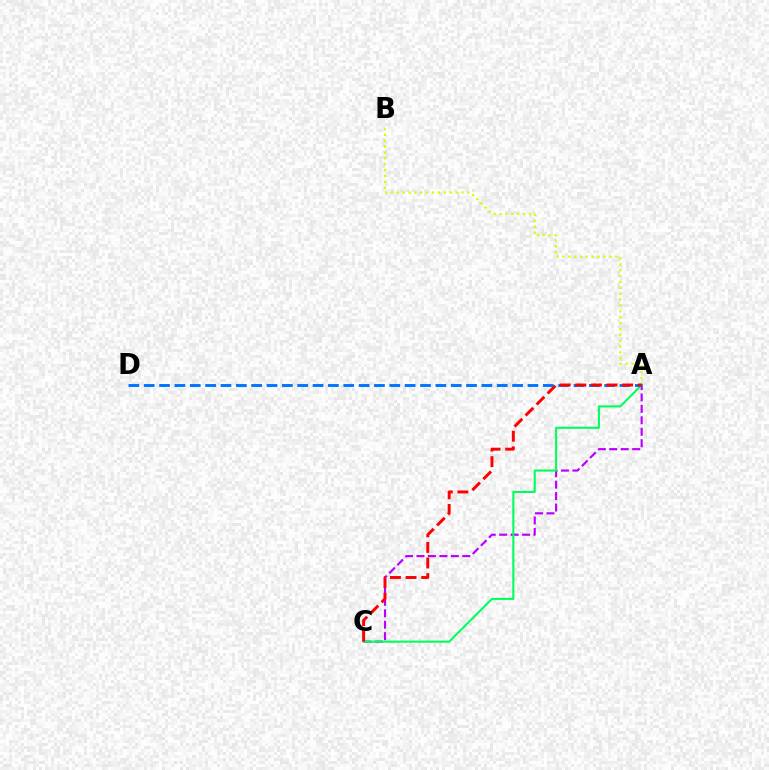{('A', 'C'): [{'color': '#b900ff', 'line_style': 'dashed', 'thickness': 1.55}, {'color': '#00ff5c', 'line_style': 'solid', 'thickness': 1.5}, {'color': '#ff0000', 'line_style': 'dashed', 'thickness': 2.12}], ('A', 'B'): [{'color': '#d1ff00', 'line_style': 'dotted', 'thickness': 1.6}], ('A', 'D'): [{'color': '#0074ff', 'line_style': 'dashed', 'thickness': 2.09}]}